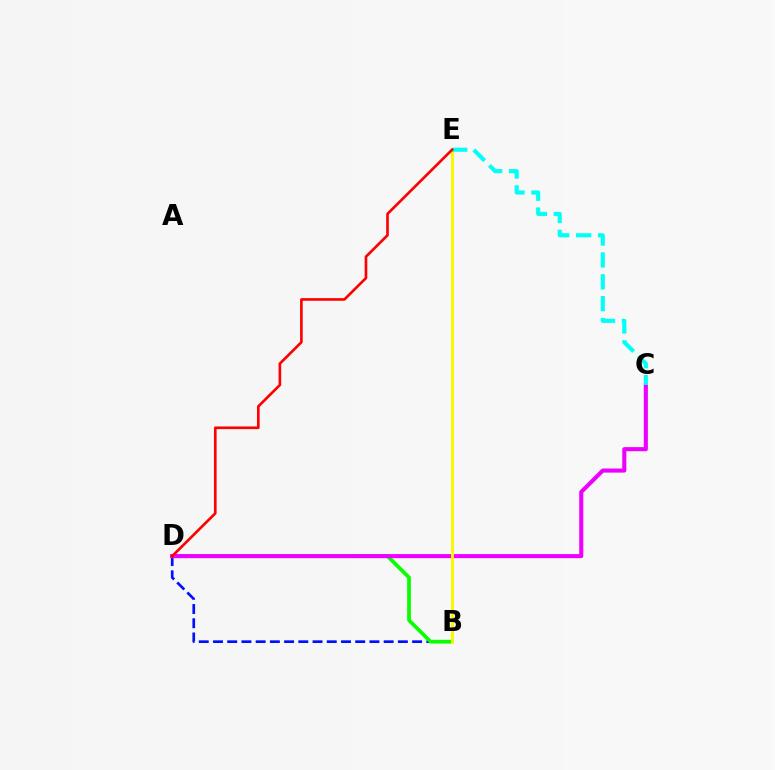{('B', 'D'): [{'color': '#0010ff', 'line_style': 'dashed', 'thickness': 1.93}, {'color': '#08ff00', 'line_style': 'solid', 'thickness': 2.69}], ('C', 'D'): [{'color': '#ee00ff', 'line_style': 'solid', 'thickness': 2.94}], ('B', 'E'): [{'color': '#fcf500', 'line_style': 'solid', 'thickness': 2.11}], ('C', 'E'): [{'color': '#00fff6', 'line_style': 'dashed', 'thickness': 2.97}], ('D', 'E'): [{'color': '#ff0000', 'line_style': 'solid', 'thickness': 1.91}]}